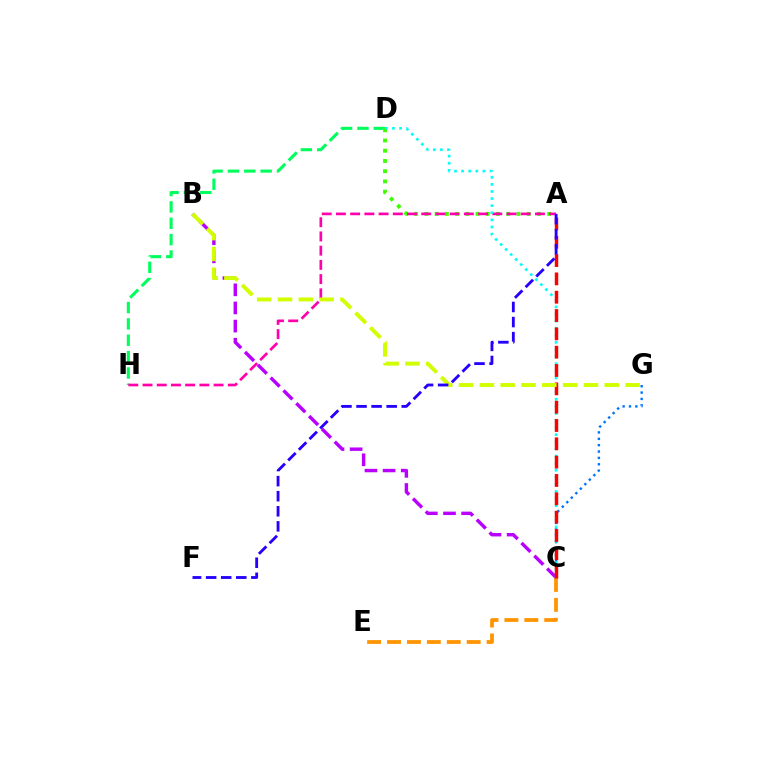{('C', 'G'): [{'color': '#0074ff', 'line_style': 'dotted', 'thickness': 1.73}], ('D', 'H'): [{'color': '#00ff5c', 'line_style': 'dashed', 'thickness': 2.22}], ('A', 'D'): [{'color': '#3dff00', 'line_style': 'dotted', 'thickness': 2.78}], ('B', 'C'): [{'color': '#b900ff', 'line_style': 'dashed', 'thickness': 2.46}], ('A', 'H'): [{'color': '#ff00ac', 'line_style': 'dashed', 'thickness': 1.93}], ('C', 'E'): [{'color': '#ff9400', 'line_style': 'dashed', 'thickness': 2.71}], ('C', 'D'): [{'color': '#00fff6', 'line_style': 'dotted', 'thickness': 1.93}], ('A', 'C'): [{'color': '#ff0000', 'line_style': 'dashed', 'thickness': 2.49}], ('B', 'G'): [{'color': '#d1ff00', 'line_style': 'dashed', 'thickness': 2.83}], ('A', 'F'): [{'color': '#2500ff', 'line_style': 'dashed', 'thickness': 2.05}]}